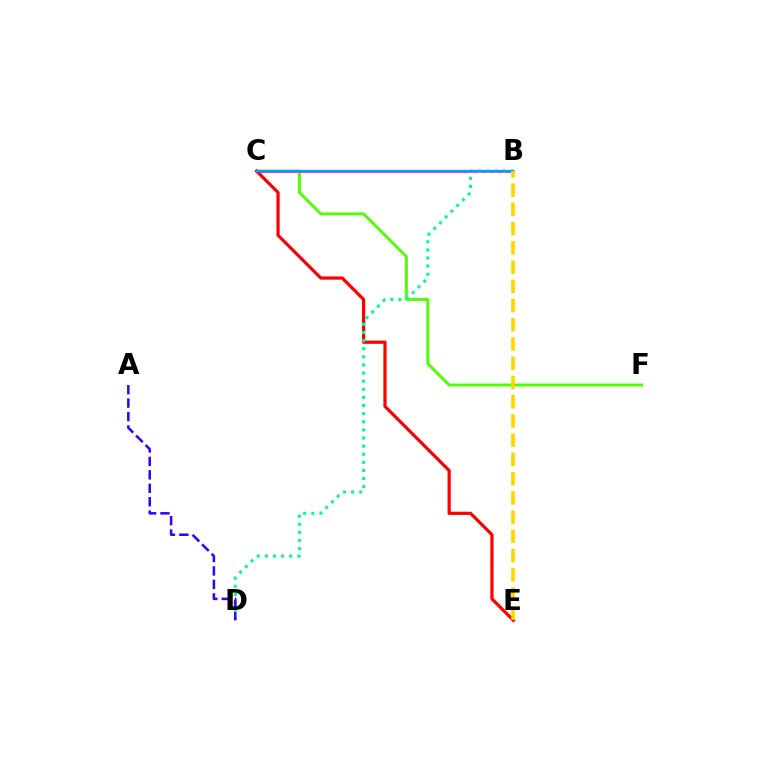{('C', 'F'): [{'color': '#4fff00', 'line_style': 'solid', 'thickness': 2.09}], ('C', 'E'): [{'color': '#ff0000', 'line_style': 'solid', 'thickness': 2.32}], ('B', 'C'): [{'color': '#ff00ed', 'line_style': 'solid', 'thickness': 1.82}, {'color': '#009eff', 'line_style': 'solid', 'thickness': 1.61}], ('B', 'D'): [{'color': '#00ff86', 'line_style': 'dotted', 'thickness': 2.2}], ('A', 'D'): [{'color': '#3700ff', 'line_style': 'dashed', 'thickness': 1.82}], ('B', 'E'): [{'color': '#ffd500', 'line_style': 'dashed', 'thickness': 2.61}]}